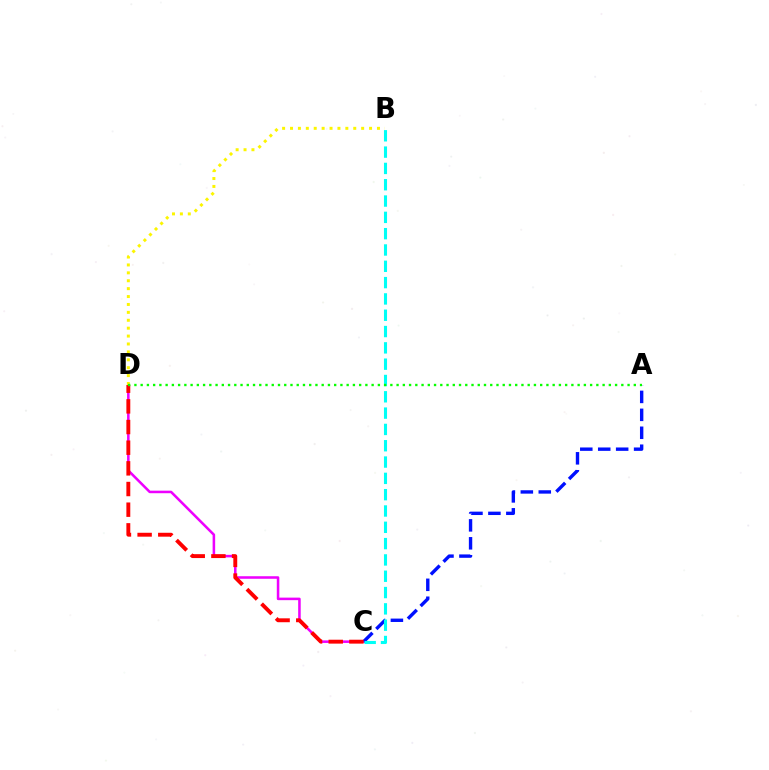{('C', 'D'): [{'color': '#ee00ff', 'line_style': 'solid', 'thickness': 1.83}, {'color': '#ff0000', 'line_style': 'dashed', 'thickness': 2.81}], ('A', 'C'): [{'color': '#0010ff', 'line_style': 'dashed', 'thickness': 2.44}], ('B', 'C'): [{'color': '#00fff6', 'line_style': 'dashed', 'thickness': 2.22}], ('B', 'D'): [{'color': '#fcf500', 'line_style': 'dotted', 'thickness': 2.15}], ('A', 'D'): [{'color': '#08ff00', 'line_style': 'dotted', 'thickness': 1.7}]}